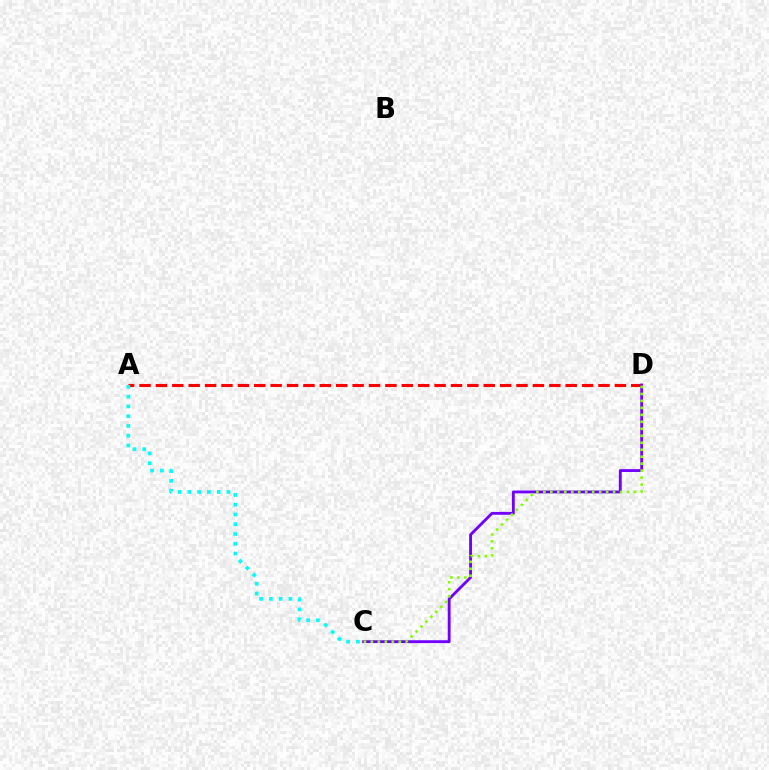{('A', 'D'): [{'color': '#ff0000', 'line_style': 'dashed', 'thickness': 2.23}], ('C', 'D'): [{'color': '#7200ff', 'line_style': 'solid', 'thickness': 2.06}, {'color': '#84ff00', 'line_style': 'dotted', 'thickness': 1.9}], ('A', 'C'): [{'color': '#00fff6', 'line_style': 'dotted', 'thickness': 2.66}]}